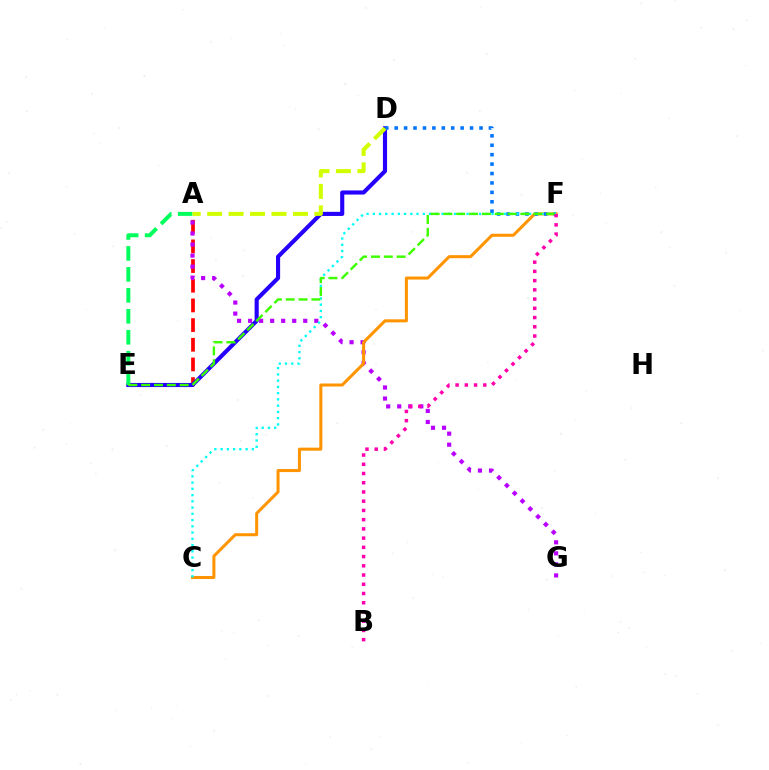{('A', 'E'): [{'color': '#ff0000', 'line_style': 'dashed', 'thickness': 2.67}, {'color': '#00ff5c', 'line_style': 'dashed', 'thickness': 2.85}], ('A', 'G'): [{'color': '#b900ff', 'line_style': 'dotted', 'thickness': 3.0}], ('D', 'E'): [{'color': '#2500ff', 'line_style': 'solid', 'thickness': 2.97}], ('C', 'F'): [{'color': '#ff9400', 'line_style': 'solid', 'thickness': 2.18}, {'color': '#00fff6', 'line_style': 'dotted', 'thickness': 1.7}], ('D', 'F'): [{'color': '#0074ff', 'line_style': 'dotted', 'thickness': 2.56}], ('E', 'F'): [{'color': '#3dff00', 'line_style': 'dashed', 'thickness': 1.74}], ('A', 'D'): [{'color': '#d1ff00', 'line_style': 'dashed', 'thickness': 2.91}], ('B', 'F'): [{'color': '#ff00ac', 'line_style': 'dotted', 'thickness': 2.51}]}